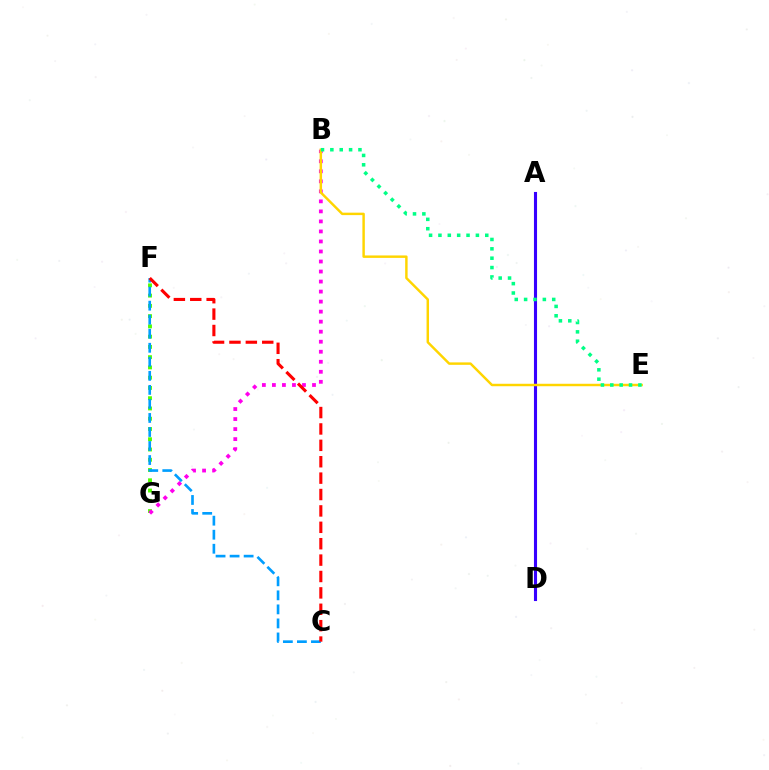{('A', 'D'): [{'color': '#3700ff', 'line_style': 'solid', 'thickness': 2.23}], ('F', 'G'): [{'color': '#4fff00', 'line_style': 'dotted', 'thickness': 2.79}], ('C', 'F'): [{'color': '#009eff', 'line_style': 'dashed', 'thickness': 1.91}, {'color': '#ff0000', 'line_style': 'dashed', 'thickness': 2.23}], ('B', 'G'): [{'color': '#ff00ed', 'line_style': 'dotted', 'thickness': 2.72}], ('B', 'E'): [{'color': '#ffd500', 'line_style': 'solid', 'thickness': 1.76}, {'color': '#00ff86', 'line_style': 'dotted', 'thickness': 2.54}]}